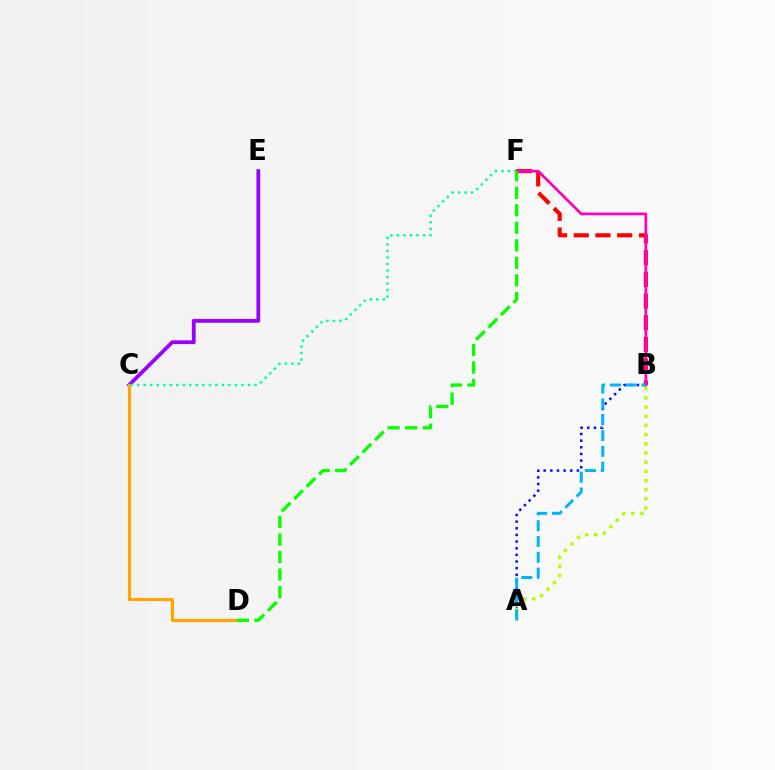{('C', 'E'): [{'color': '#9b00ff', 'line_style': 'solid', 'thickness': 2.72}], ('C', 'D'): [{'color': '#ffa500', 'line_style': 'solid', 'thickness': 2.27}], ('B', 'F'): [{'color': '#ff0000', 'line_style': 'dashed', 'thickness': 2.95}, {'color': '#ff00bd', 'line_style': 'solid', 'thickness': 1.96}], ('C', 'F'): [{'color': '#00ff9d', 'line_style': 'dotted', 'thickness': 1.77}], ('A', 'B'): [{'color': '#0010ff', 'line_style': 'dotted', 'thickness': 1.81}, {'color': '#b3ff00', 'line_style': 'dotted', 'thickness': 2.49}, {'color': '#00b5ff', 'line_style': 'dashed', 'thickness': 2.15}], ('D', 'F'): [{'color': '#08ff00', 'line_style': 'dashed', 'thickness': 2.38}]}